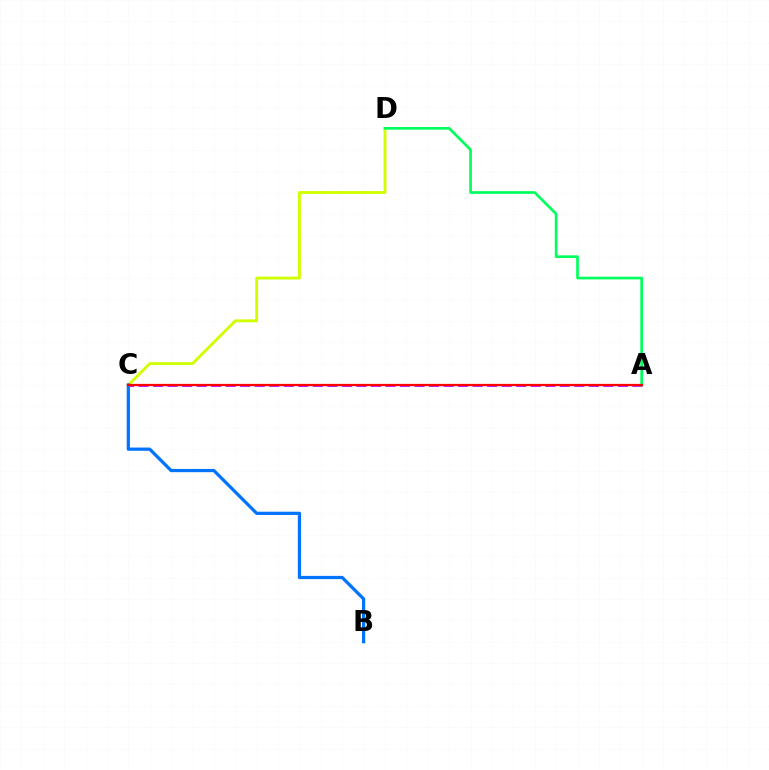{('A', 'C'): [{'color': '#b900ff', 'line_style': 'dashed', 'thickness': 1.97}, {'color': '#ff0000', 'line_style': 'solid', 'thickness': 1.61}], ('C', 'D'): [{'color': '#d1ff00', 'line_style': 'solid', 'thickness': 2.08}], ('B', 'C'): [{'color': '#0074ff', 'line_style': 'solid', 'thickness': 2.33}], ('A', 'D'): [{'color': '#00ff5c', 'line_style': 'solid', 'thickness': 1.93}]}